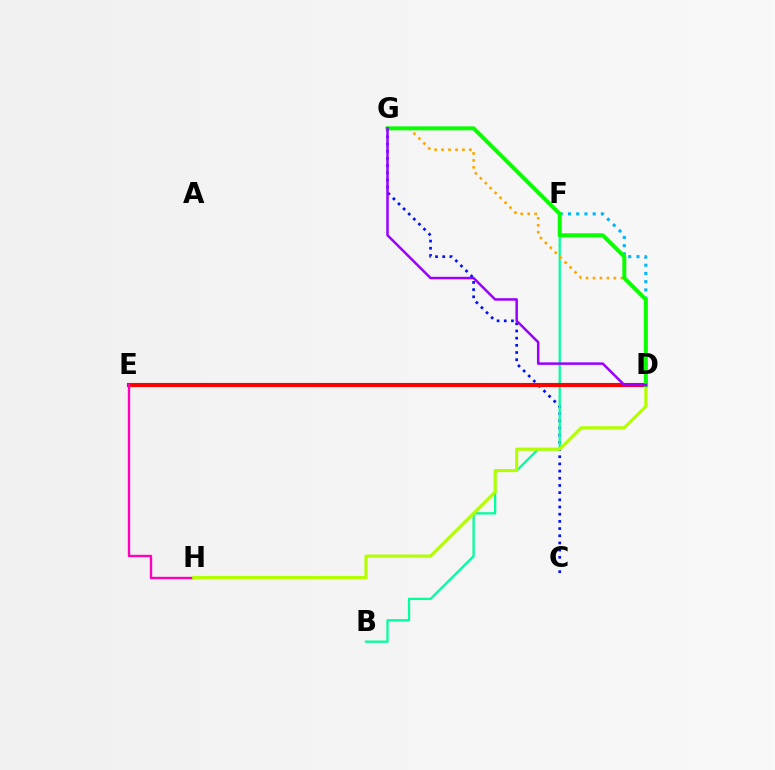{('C', 'G'): [{'color': '#0010ff', 'line_style': 'dotted', 'thickness': 1.95}], ('B', 'F'): [{'color': '#00ff9d', 'line_style': 'solid', 'thickness': 1.65}], ('D', 'E'): [{'color': '#ff0000', 'line_style': 'solid', 'thickness': 2.95}], ('D', 'F'): [{'color': '#00b5ff', 'line_style': 'dotted', 'thickness': 2.23}], ('E', 'H'): [{'color': '#ff00bd', 'line_style': 'solid', 'thickness': 1.73}], ('D', 'G'): [{'color': '#ffa500', 'line_style': 'dotted', 'thickness': 1.89}, {'color': '#08ff00', 'line_style': 'solid', 'thickness': 2.85}, {'color': '#9b00ff', 'line_style': 'solid', 'thickness': 1.81}], ('D', 'H'): [{'color': '#b3ff00', 'line_style': 'solid', 'thickness': 2.26}]}